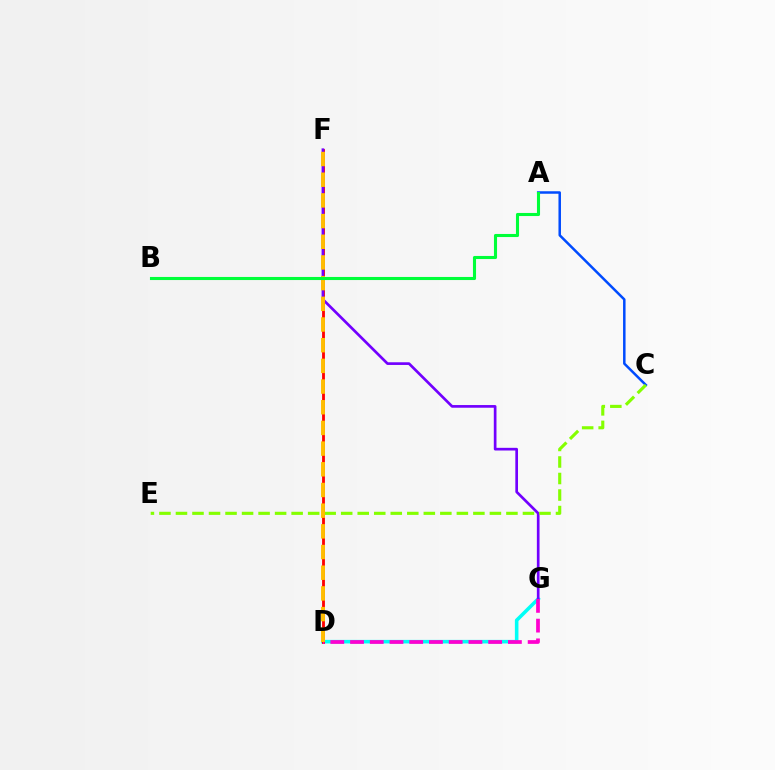{('D', 'G'): [{'color': '#00fff6', 'line_style': 'solid', 'thickness': 2.57}, {'color': '#ff00cf', 'line_style': 'dashed', 'thickness': 2.68}], ('A', 'C'): [{'color': '#004bff', 'line_style': 'solid', 'thickness': 1.8}], ('D', 'F'): [{'color': '#ff0000', 'line_style': 'solid', 'thickness': 2.04}, {'color': '#ffbd00', 'line_style': 'dashed', 'thickness': 2.81}], ('F', 'G'): [{'color': '#7200ff', 'line_style': 'solid', 'thickness': 1.93}], ('C', 'E'): [{'color': '#84ff00', 'line_style': 'dashed', 'thickness': 2.24}], ('A', 'B'): [{'color': '#00ff39', 'line_style': 'solid', 'thickness': 2.22}]}